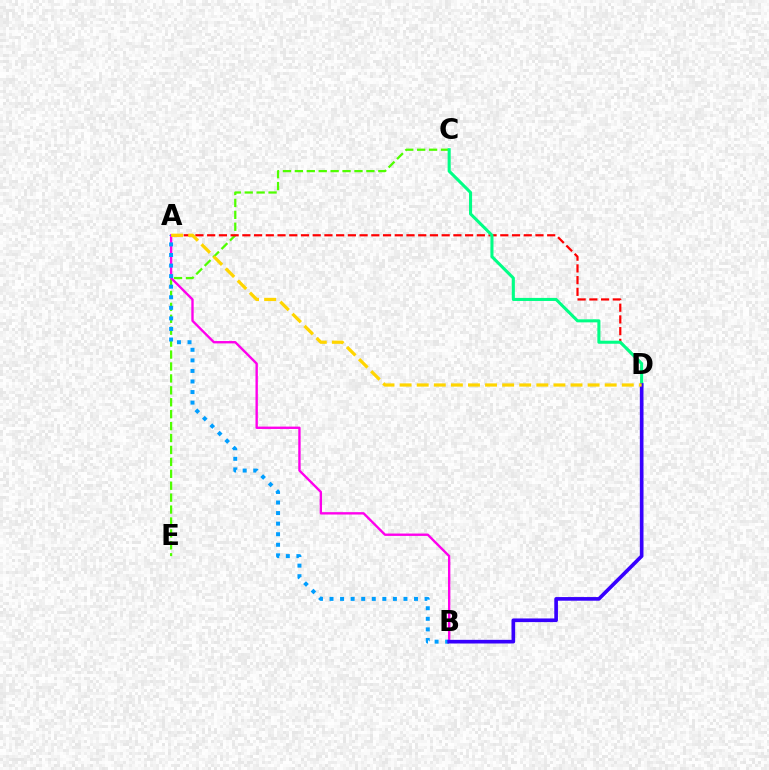{('C', 'E'): [{'color': '#4fff00', 'line_style': 'dashed', 'thickness': 1.62}], ('A', 'B'): [{'color': '#ff00ed', 'line_style': 'solid', 'thickness': 1.71}, {'color': '#009eff', 'line_style': 'dotted', 'thickness': 2.87}], ('A', 'D'): [{'color': '#ff0000', 'line_style': 'dashed', 'thickness': 1.59}, {'color': '#ffd500', 'line_style': 'dashed', 'thickness': 2.32}], ('C', 'D'): [{'color': '#00ff86', 'line_style': 'solid', 'thickness': 2.21}], ('B', 'D'): [{'color': '#3700ff', 'line_style': 'solid', 'thickness': 2.63}]}